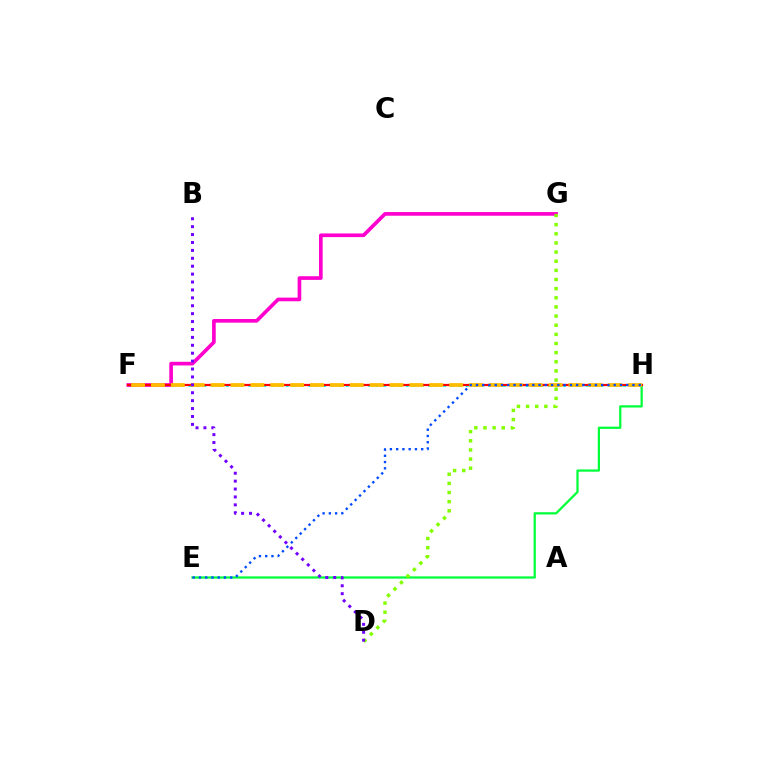{('E', 'H'): [{'color': '#00ff39', 'line_style': 'solid', 'thickness': 1.62}, {'color': '#004bff', 'line_style': 'dotted', 'thickness': 1.7}], ('F', 'H'): [{'color': '#00fff6', 'line_style': 'dotted', 'thickness': 2.04}, {'color': '#ff0000', 'line_style': 'solid', 'thickness': 1.6}, {'color': '#ffbd00', 'line_style': 'dashed', 'thickness': 2.7}], ('F', 'G'): [{'color': '#ff00cf', 'line_style': 'solid', 'thickness': 2.64}], ('D', 'G'): [{'color': '#84ff00', 'line_style': 'dotted', 'thickness': 2.48}], ('B', 'D'): [{'color': '#7200ff', 'line_style': 'dotted', 'thickness': 2.15}]}